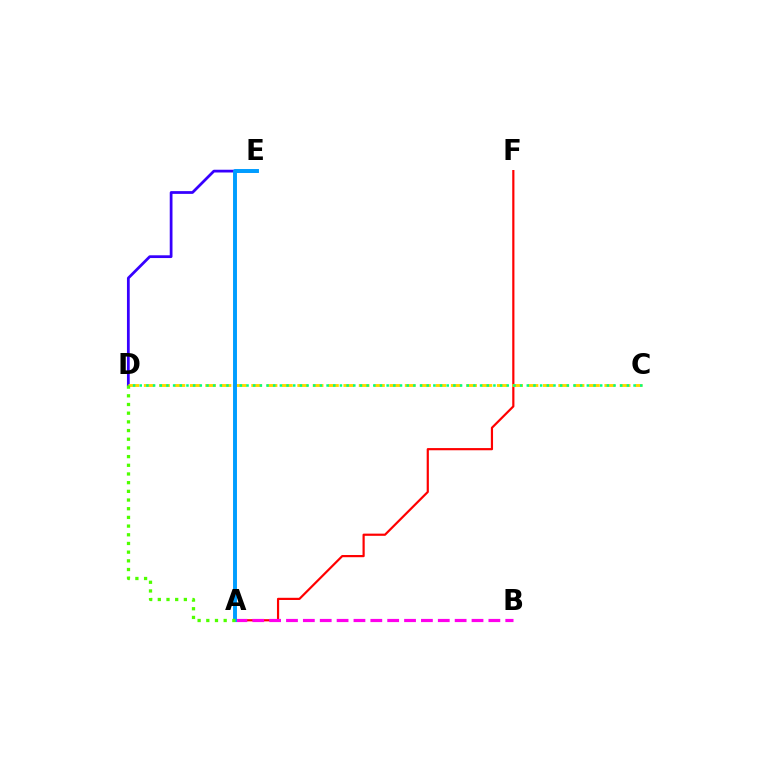{('D', 'E'): [{'color': '#3700ff', 'line_style': 'solid', 'thickness': 1.99}], ('A', 'F'): [{'color': '#ff0000', 'line_style': 'solid', 'thickness': 1.58}], ('C', 'D'): [{'color': '#ffd500', 'line_style': 'dashed', 'thickness': 2.09}, {'color': '#00ff86', 'line_style': 'dotted', 'thickness': 1.81}], ('A', 'B'): [{'color': '#ff00ed', 'line_style': 'dashed', 'thickness': 2.29}], ('A', 'E'): [{'color': '#009eff', 'line_style': 'solid', 'thickness': 2.83}], ('A', 'D'): [{'color': '#4fff00', 'line_style': 'dotted', 'thickness': 2.36}]}